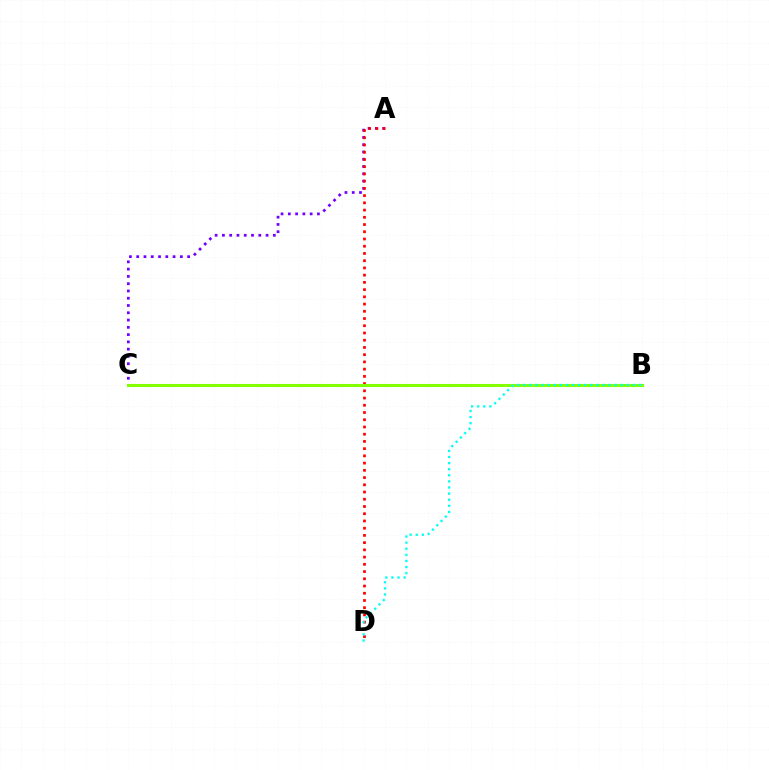{('A', 'C'): [{'color': '#7200ff', 'line_style': 'dotted', 'thickness': 1.98}], ('A', 'D'): [{'color': '#ff0000', 'line_style': 'dotted', 'thickness': 1.96}], ('B', 'C'): [{'color': '#84ff00', 'line_style': 'solid', 'thickness': 2.21}], ('B', 'D'): [{'color': '#00fff6', 'line_style': 'dotted', 'thickness': 1.66}]}